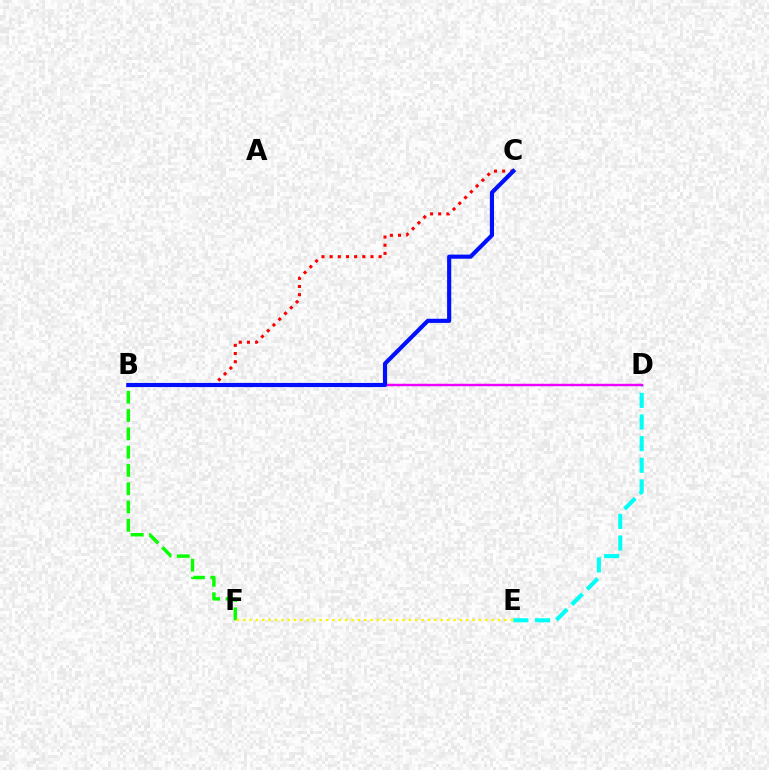{('B', 'F'): [{'color': '#08ff00', 'line_style': 'dashed', 'thickness': 2.49}], ('E', 'F'): [{'color': '#fcf500', 'line_style': 'dotted', 'thickness': 1.73}], ('D', 'E'): [{'color': '#00fff6', 'line_style': 'dashed', 'thickness': 2.94}], ('B', 'C'): [{'color': '#ff0000', 'line_style': 'dotted', 'thickness': 2.22}, {'color': '#0010ff', 'line_style': 'solid', 'thickness': 2.98}], ('B', 'D'): [{'color': '#ee00ff', 'line_style': 'solid', 'thickness': 1.77}]}